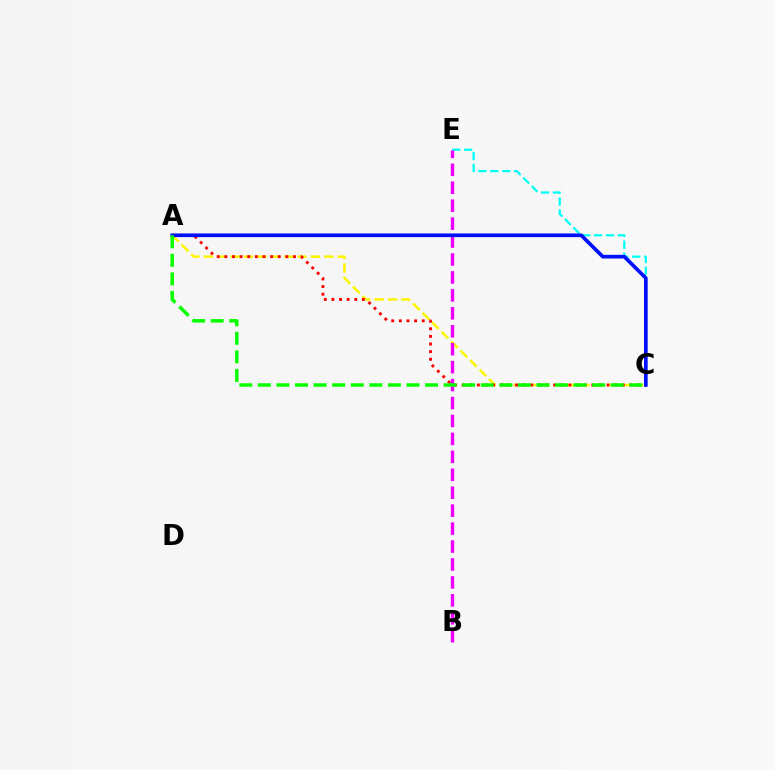{('A', 'C'): [{'color': '#fcf500', 'line_style': 'dashed', 'thickness': 1.82}, {'color': '#ff0000', 'line_style': 'dotted', 'thickness': 2.07}, {'color': '#0010ff', 'line_style': 'solid', 'thickness': 2.65}, {'color': '#08ff00', 'line_style': 'dashed', 'thickness': 2.52}], ('C', 'E'): [{'color': '#00fff6', 'line_style': 'dashed', 'thickness': 1.62}], ('B', 'E'): [{'color': '#ee00ff', 'line_style': 'dashed', 'thickness': 2.44}]}